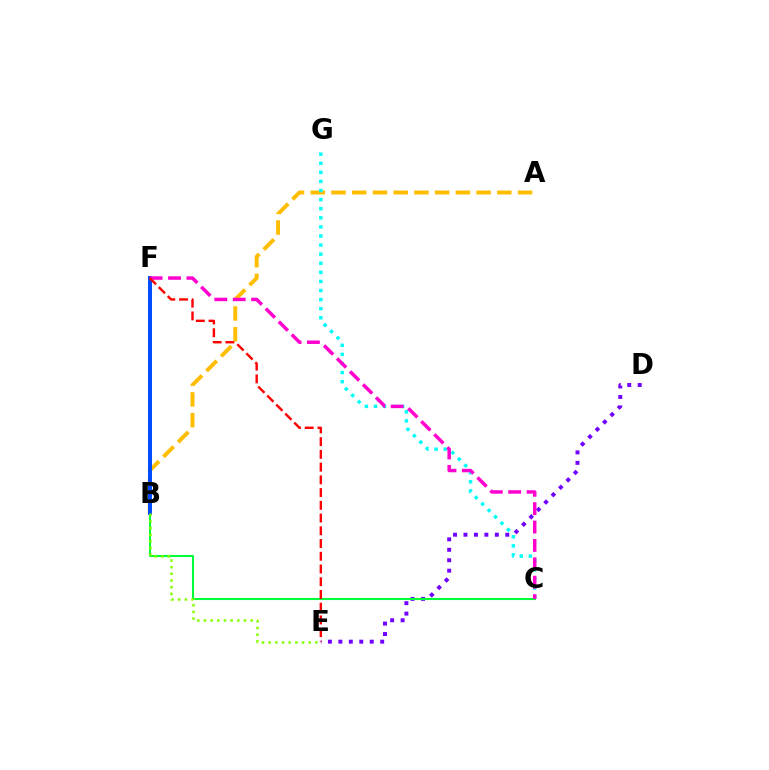{('D', 'E'): [{'color': '#7200ff', 'line_style': 'dotted', 'thickness': 2.84}], ('A', 'B'): [{'color': '#ffbd00', 'line_style': 'dashed', 'thickness': 2.82}], ('B', 'C'): [{'color': '#00ff39', 'line_style': 'solid', 'thickness': 1.5}], ('B', 'F'): [{'color': '#004bff', 'line_style': 'solid', 'thickness': 2.86}], ('B', 'E'): [{'color': '#84ff00', 'line_style': 'dotted', 'thickness': 1.81}], ('C', 'G'): [{'color': '#00fff6', 'line_style': 'dotted', 'thickness': 2.47}], ('C', 'F'): [{'color': '#ff00cf', 'line_style': 'dashed', 'thickness': 2.5}], ('E', 'F'): [{'color': '#ff0000', 'line_style': 'dashed', 'thickness': 1.73}]}